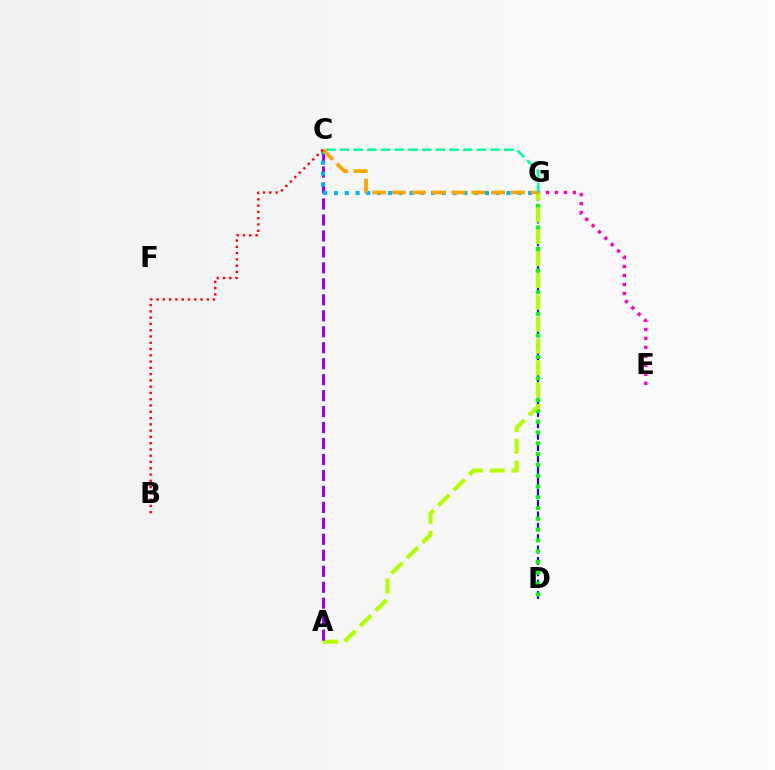{('D', 'G'): [{'color': '#0010ff', 'line_style': 'dashed', 'thickness': 1.55}, {'color': '#08ff00', 'line_style': 'dotted', 'thickness': 2.93}], ('E', 'G'): [{'color': '#ff00bd', 'line_style': 'dotted', 'thickness': 2.44}], ('A', 'G'): [{'color': '#b3ff00', 'line_style': 'dashed', 'thickness': 2.97}], ('A', 'C'): [{'color': '#9b00ff', 'line_style': 'dashed', 'thickness': 2.17}], ('C', 'G'): [{'color': '#00b5ff', 'line_style': 'dotted', 'thickness': 2.93}, {'color': '#ffa500', 'line_style': 'dashed', 'thickness': 2.7}, {'color': '#00ff9d', 'line_style': 'dashed', 'thickness': 1.86}], ('B', 'C'): [{'color': '#ff0000', 'line_style': 'dotted', 'thickness': 1.71}]}